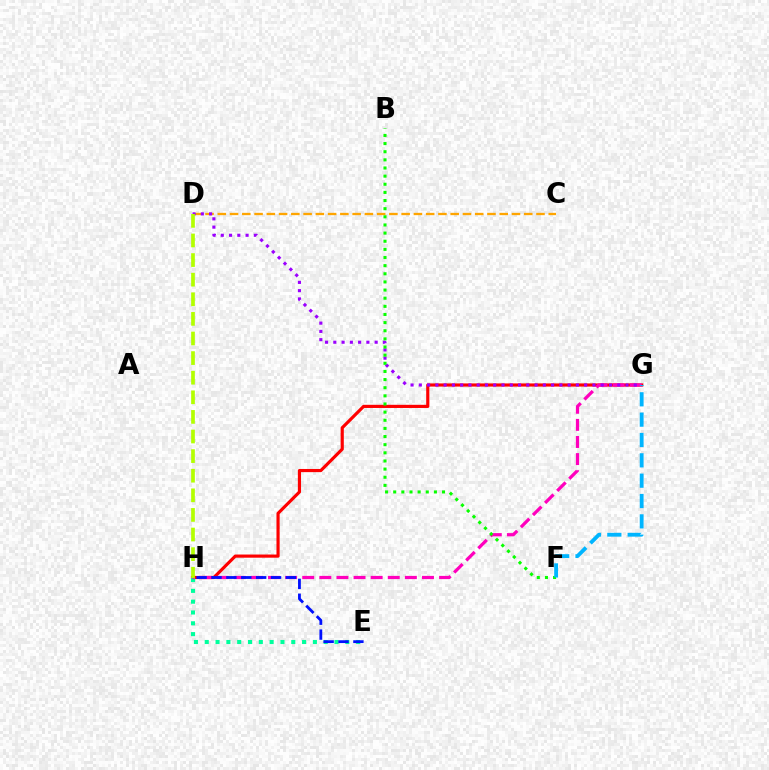{('G', 'H'): [{'color': '#ff0000', 'line_style': 'solid', 'thickness': 2.28}, {'color': '#ff00bd', 'line_style': 'dashed', 'thickness': 2.32}], ('E', 'H'): [{'color': '#00ff9d', 'line_style': 'dotted', 'thickness': 2.94}, {'color': '#0010ff', 'line_style': 'dashed', 'thickness': 2.02}], ('C', 'D'): [{'color': '#ffa500', 'line_style': 'dashed', 'thickness': 1.67}], ('D', 'G'): [{'color': '#9b00ff', 'line_style': 'dotted', 'thickness': 2.25}], ('B', 'F'): [{'color': '#08ff00', 'line_style': 'dotted', 'thickness': 2.21}], ('F', 'G'): [{'color': '#00b5ff', 'line_style': 'dashed', 'thickness': 2.76}], ('D', 'H'): [{'color': '#b3ff00', 'line_style': 'dashed', 'thickness': 2.66}]}